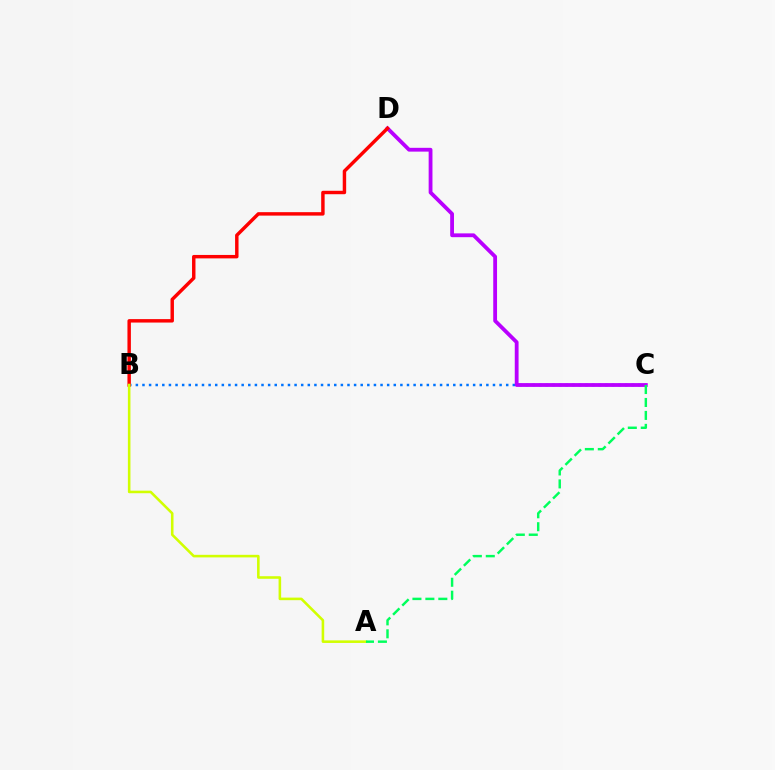{('B', 'C'): [{'color': '#0074ff', 'line_style': 'dotted', 'thickness': 1.8}], ('C', 'D'): [{'color': '#b900ff', 'line_style': 'solid', 'thickness': 2.74}], ('B', 'D'): [{'color': '#ff0000', 'line_style': 'solid', 'thickness': 2.48}], ('A', 'B'): [{'color': '#d1ff00', 'line_style': 'solid', 'thickness': 1.85}], ('A', 'C'): [{'color': '#00ff5c', 'line_style': 'dashed', 'thickness': 1.76}]}